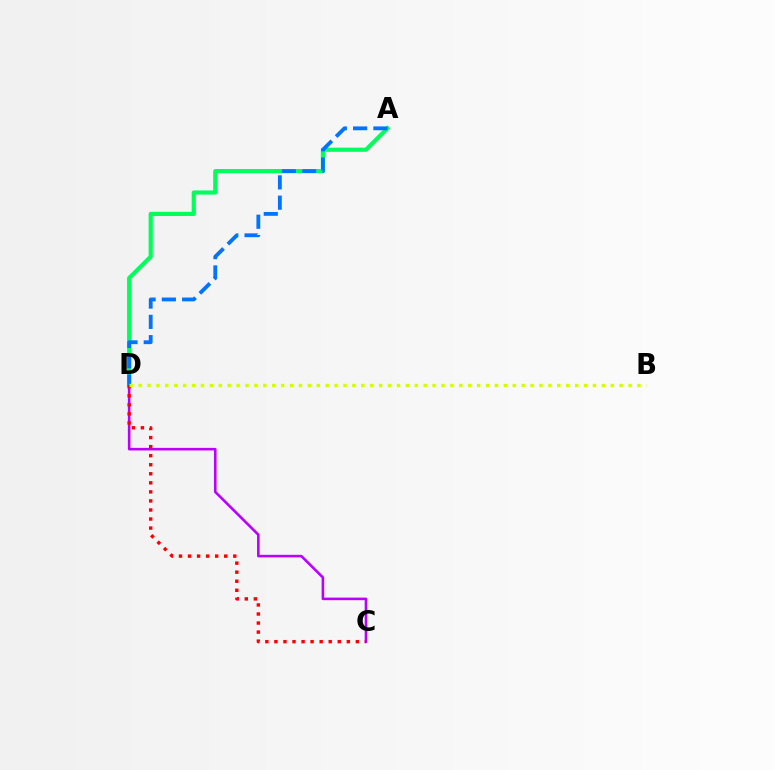{('C', 'D'): [{'color': '#b900ff', 'line_style': 'solid', 'thickness': 1.86}, {'color': '#ff0000', 'line_style': 'dotted', 'thickness': 2.46}], ('A', 'D'): [{'color': '#00ff5c', 'line_style': 'solid', 'thickness': 3.0}, {'color': '#0074ff', 'line_style': 'dashed', 'thickness': 2.76}], ('B', 'D'): [{'color': '#d1ff00', 'line_style': 'dotted', 'thickness': 2.42}]}